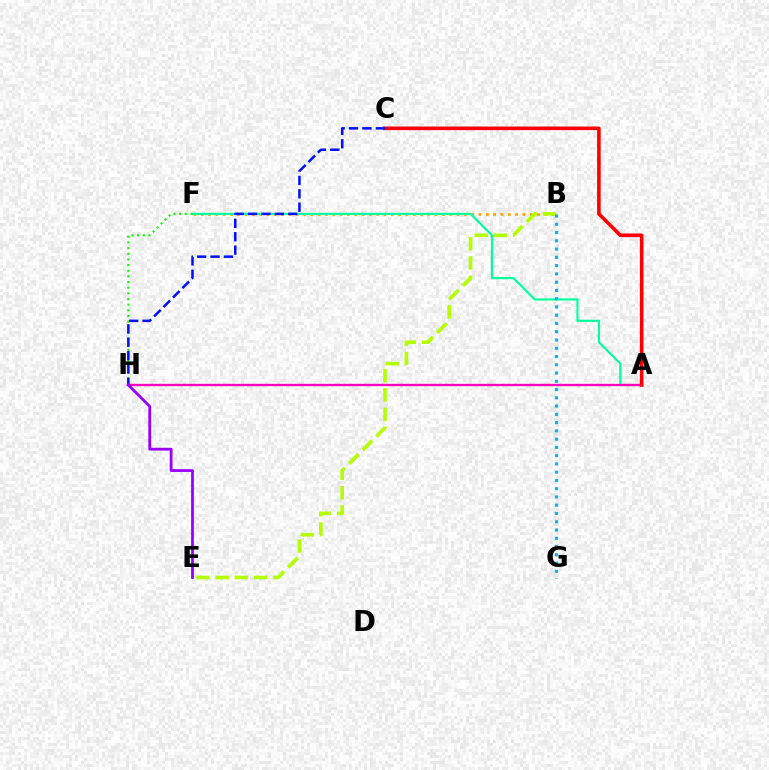{('B', 'F'): [{'color': '#ffa500', 'line_style': 'dotted', 'thickness': 1.99}], ('A', 'F'): [{'color': '#00ff9d', 'line_style': 'solid', 'thickness': 1.54}], ('A', 'H'): [{'color': '#ff00bd', 'line_style': 'solid', 'thickness': 1.69}], ('B', 'E'): [{'color': '#b3ff00', 'line_style': 'dashed', 'thickness': 2.61}], ('F', 'H'): [{'color': '#08ff00', 'line_style': 'dotted', 'thickness': 1.54}], ('A', 'C'): [{'color': '#ff0000', 'line_style': 'solid', 'thickness': 2.59}], ('C', 'H'): [{'color': '#0010ff', 'line_style': 'dashed', 'thickness': 1.82}], ('B', 'G'): [{'color': '#00b5ff', 'line_style': 'dotted', 'thickness': 2.24}], ('E', 'H'): [{'color': '#9b00ff', 'line_style': 'solid', 'thickness': 2.01}]}